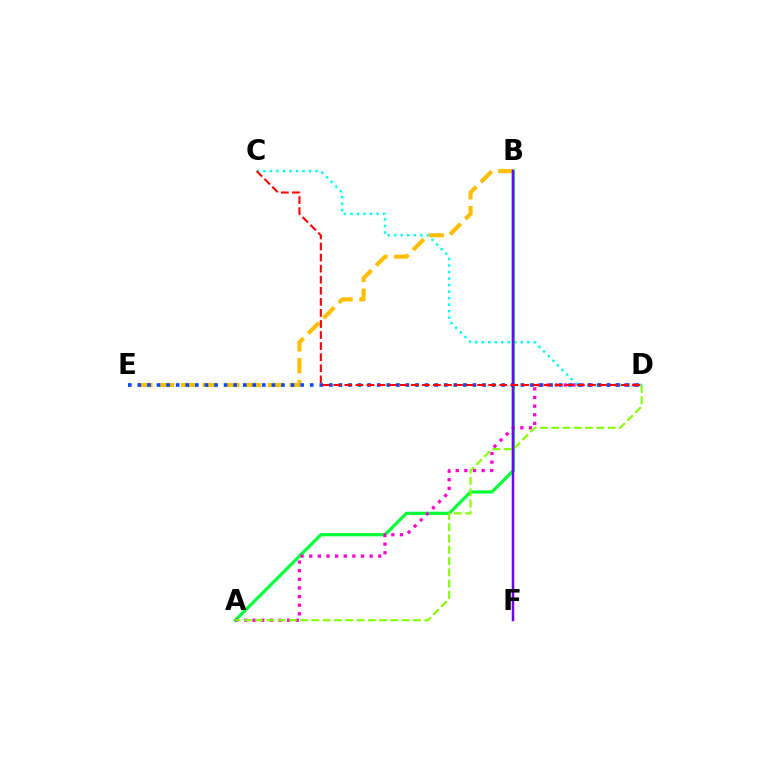{('C', 'D'): [{'color': '#00fff6', 'line_style': 'dotted', 'thickness': 1.77}, {'color': '#ff0000', 'line_style': 'dashed', 'thickness': 1.5}], ('B', 'E'): [{'color': '#ffbd00', 'line_style': 'dashed', 'thickness': 2.95}], ('A', 'B'): [{'color': '#00ff39', 'line_style': 'solid', 'thickness': 2.3}], ('A', 'D'): [{'color': '#ff00cf', 'line_style': 'dotted', 'thickness': 2.34}, {'color': '#84ff00', 'line_style': 'dashed', 'thickness': 1.53}], ('D', 'E'): [{'color': '#004bff', 'line_style': 'dotted', 'thickness': 2.6}], ('B', 'F'): [{'color': '#7200ff', 'line_style': 'solid', 'thickness': 1.8}]}